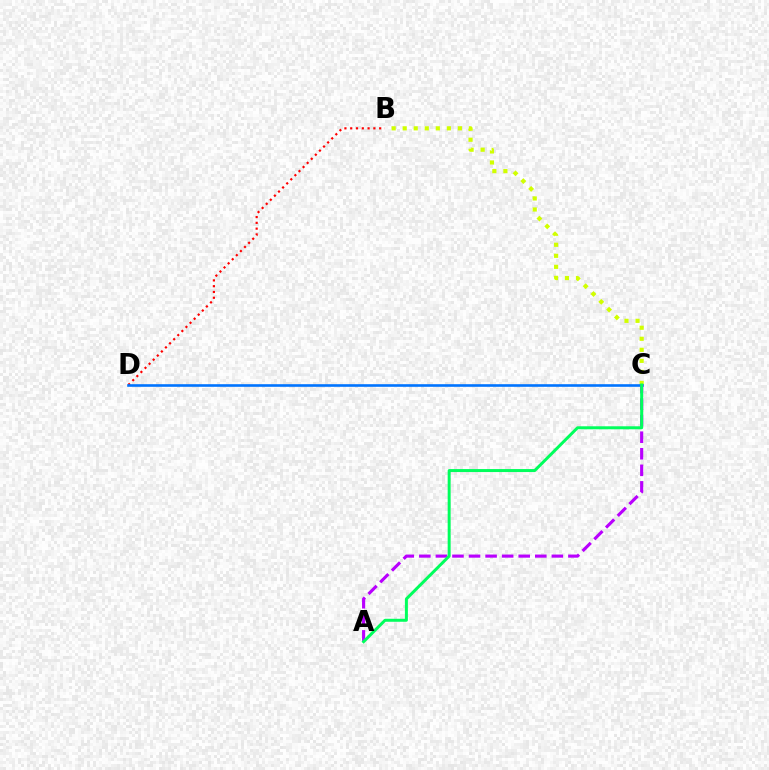{('B', 'C'): [{'color': '#d1ff00', 'line_style': 'dotted', 'thickness': 3.0}], ('B', 'D'): [{'color': '#ff0000', 'line_style': 'dotted', 'thickness': 1.57}], ('C', 'D'): [{'color': '#0074ff', 'line_style': 'solid', 'thickness': 1.88}], ('A', 'C'): [{'color': '#b900ff', 'line_style': 'dashed', 'thickness': 2.25}, {'color': '#00ff5c', 'line_style': 'solid', 'thickness': 2.15}]}